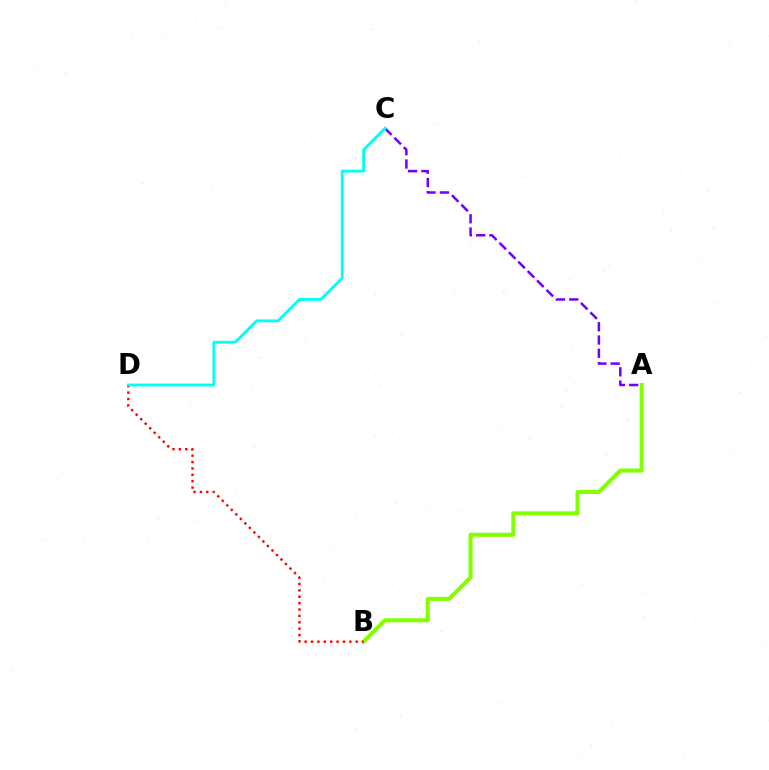{('A', 'C'): [{'color': '#7200ff', 'line_style': 'dashed', 'thickness': 1.81}], ('A', 'B'): [{'color': '#84ff00', 'line_style': 'solid', 'thickness': 2.93}], ('B', 'D'): [{'color': '#ff0000', 'line_style': 'dotted', 'thickness': 1.73}], ('C', 'D'): [{'color': '#00fff6', 'line_style': 'solid', 'thickness': 2.06}]}